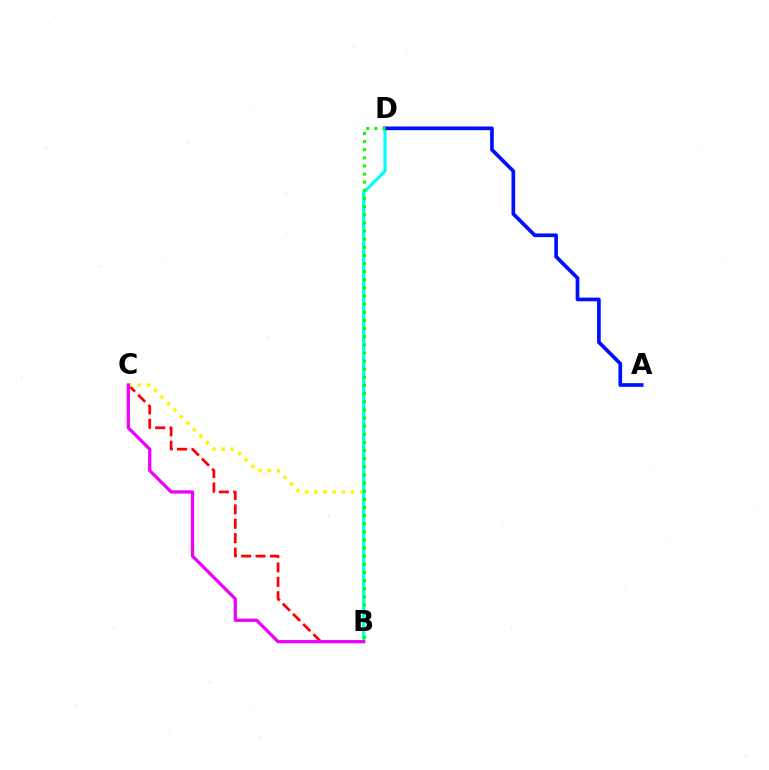{('B', 'C'): [{'color': '#ff0000', 'line_style': 'dashed', 'thickness': 1.96}, {'color': '#fcf500', 'line_style': 'dotted', 'thickness': 2.5}, {'color': '#ee00ff', 'line_style': 'solid', 'thickness': 2.34}], ('B', 'D'): [{'color': '#00fff6', 'line_style': 'solid', 'thickness': 2.27}, {'color': '#08ff00', 'line_style': 'dotted', 'thickness': 2.21}], ('A', 'D'): [{'color': '#0010ff', 'line_style': 'solid', 'thickness': 2.66}]}